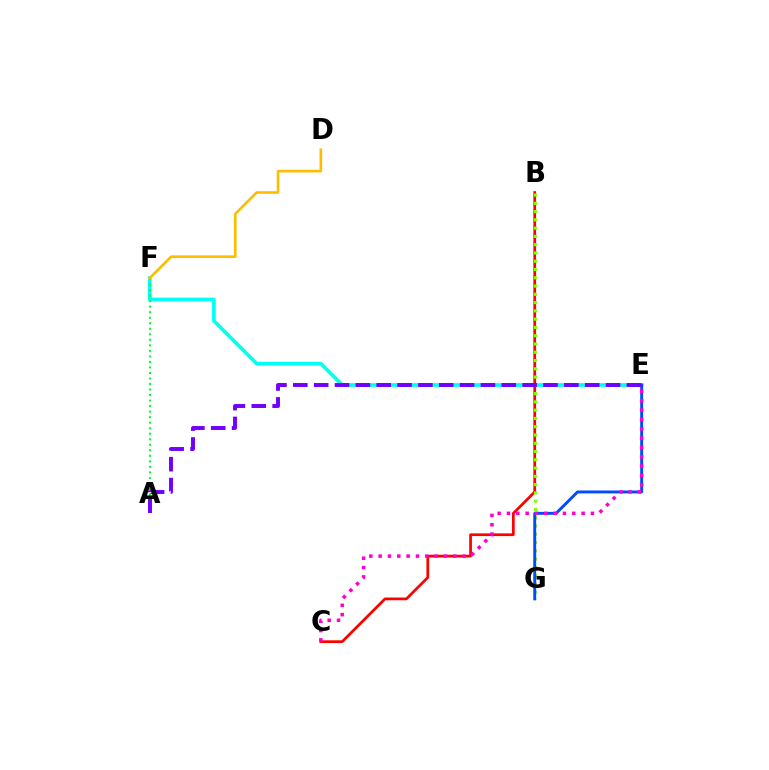{('E', 'F'): [{'color': '#00fff6', 'line_style': 'solid', 'thickness': 2.64}], ('B', 'C'): [{'color': '#ff0000', 'line_style': 'solid', 'thickness': 1.97}], ('A', 'F'): [{'color': '#00ff39', 'line_style': 'dotted', 'thickness': 1.5}], ('B', 'G'): [{'color': '#84ff00', 'line_style': 'dotted', 'thickness': 2.25}], ('D', 'F'): [{'color': '#ffbd00', 'line_style': 'solid', 'thickness': 1.91}], ('E', 'G'): [{'color': '#004bff', 'line_style': 'solid', 'thickness': 2.1}], ('A', 'E'): [{'color': '#7200ff', 'line_style': 'dashed', 'thickness': 2.83}], ('C', 'E'): [{'color': '#ff00cf', 'line_style': 'dotted', 'thickness': 2.53}]}